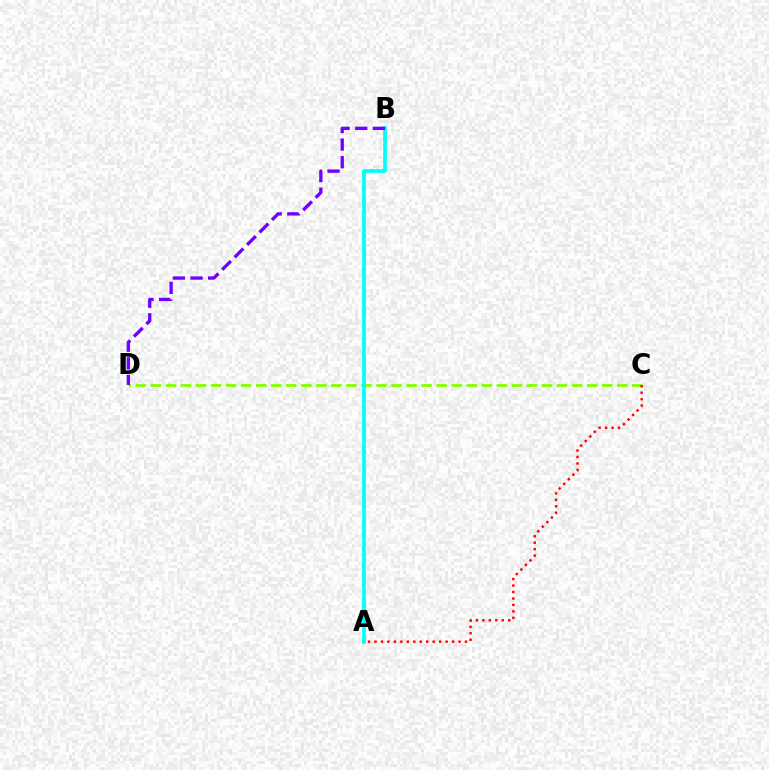{('C', 'D'): [{'color': '#84ff00', 'line_style': 'dashed', 'thickness': 2.04}], ('A', 'B'): [{'color': '#00fff6', 'line_style': 'solid', 'thickness': 2.66}], ('A', 'C'): [{'color': '#ff0000', 'line_style': 'dotted', 'thickness': 1.76}], ('B', 'D'): [{'color': '#7200ff', 'line_style': 'dashed', 'thickness': 2.39}]}